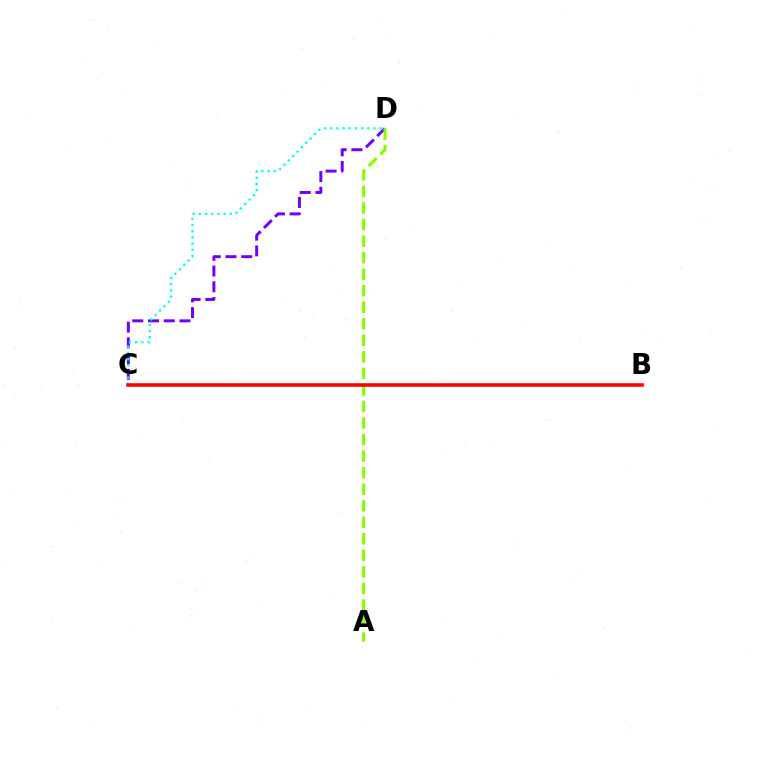{('C', 'D'): [{'color': '#7200ff', 'line_style': 'dashed', 'thickness': 2.14}, {'color': '#00fff6', 'line_style': 'dotted', 'thickness': 1.68}], ('A', 'D'): [{'color': '#84ff00', 'line_style': 'dashed', 'thickness': 2.25}], ('B', 'C'): [{'color': '#ff0000', 'line_style': 'solid', 'thickness': 2.57}]}